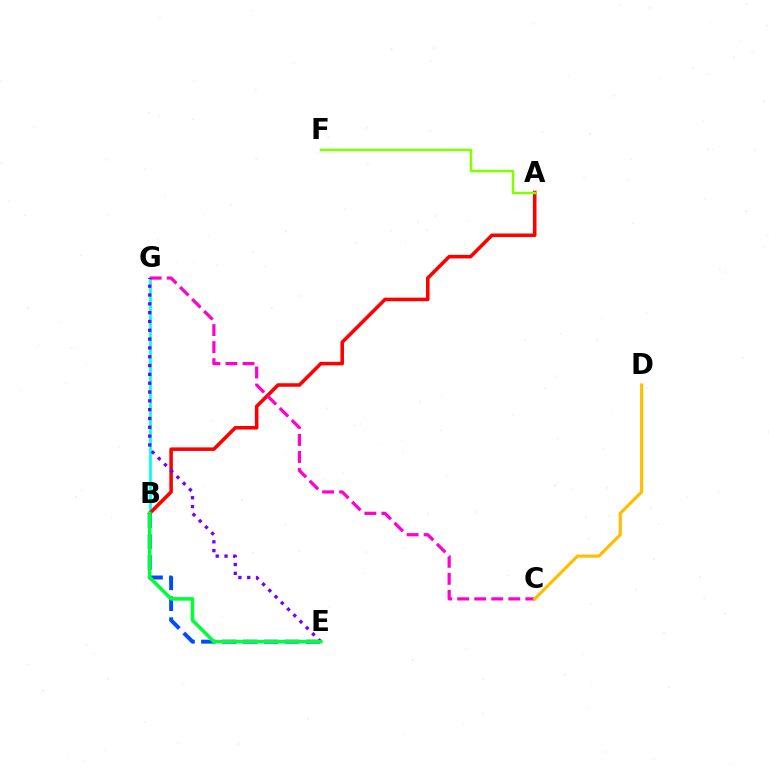{('B', 'G'): [{'color': '#00fff6', 'line_style': 'solid', 'thickness': 1.96}], ('A', 'B'): [{'color': '#ff0000', 'line_style': 'solid', 'thickness': 2.56}], ('B', 'E'): [{'color': '#004bff', 'line_style': 'dashed', 'thickness': 2.84}, {'color': '#00ff39', 'line_style': 'solid', 'thickness': 2.57}], ('C', 'G'): [{'color': '#ff00cf', 'line_style': 'dashed', 'thickness': 2.31}], ('E', 'G'): [{'color': '#7200ff', 'line_style': 'dotted', 'thickness': 2.4}], ('C', 'D'): [{'color': '#ffbd00', 'line_style': 'solid', 'thickness': 2.27}], ('A', 'F'): [{'color': '#84ff00', 'line_style': 'solid', 'thickness': 1.8}]}